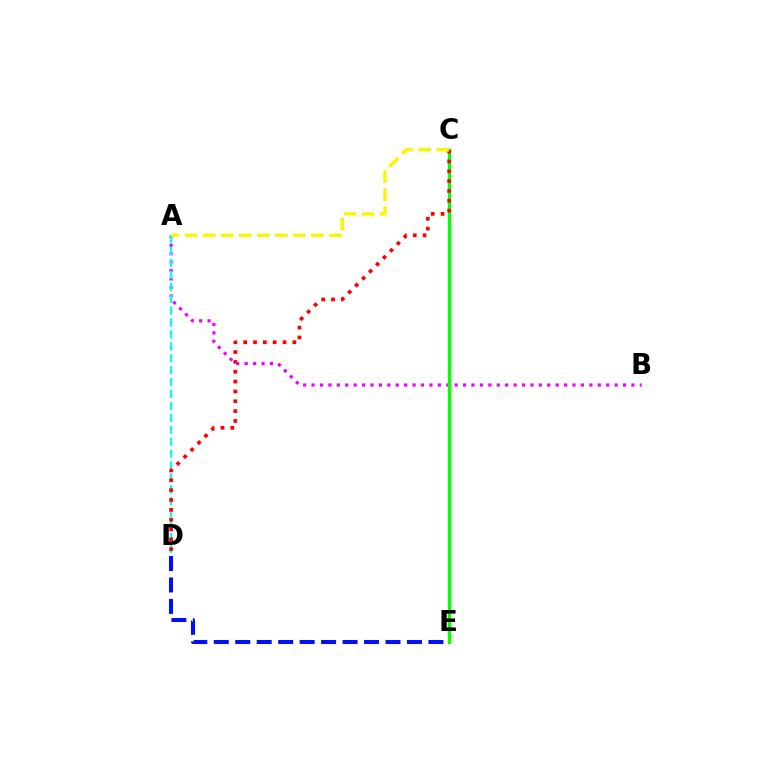{('A', 'B'): [{'color': '#ee00ff', 'line_style': 'dotted', 'thickness': 2.29}], ('A', 'D'): [{'color': '#00fff6', 'line_style': 'dashed', 'thickness': 1.62}], ('C', 'E'): [{'color': '#08ff00', 'line_style': 'solid', 'thickness': 2.44}], ('C', 'D'): [{'color': '#ff0000', 'line_style': 'dotted', 'thickness': 2.67}], ('A', 'C'): [{'color': '#fcf500', 'line_style': 'dashed', 'thickness': 2.45}], ('D', 'E'): [{'color': '#0010ff', 'line_style': 'dashed', 'thickness': 2.92}]}